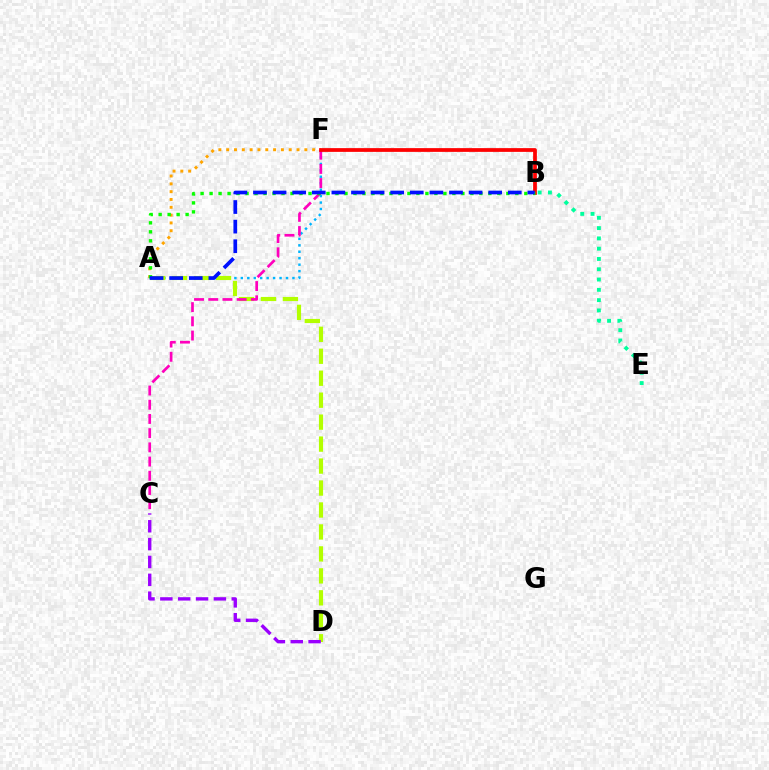{('A', 'F'): [{'color': '#00b5ff', 'line_style': 'dotted', 'thickness': 1.75}, {'color': '#ffa500', 'line_style': 'dotted', 'thickness': 2.12}], ('A', 'D'): [{'color': '#b3ff00', 'line_style': 'dashed', 'thickness': 2.98}], ('B', 'E'): [{'color': '#00ff9d', 'line_style': 'dotted', 'thickness': 2.8}], ('C', 'F'): [{'color': '#ff00bd', 'line_style': 'dashed', 'thickness': 1.93}], ('B', 'F'): [{'color': '#ff0000', 'line_style': 'solid', 'thickness': 2.7}], ('C', 'D'): [{'color': '#9b00ff', 'line_style': 'dashed', 'thickness': 2.42}], ('A', 'B'): [{'color': '#08ff00', 'line_style': 'dotted', 'thickness': 2.44}, {'color': '#0010ff', 'line_style': 'dashed', 'thickness': 2.66}]}